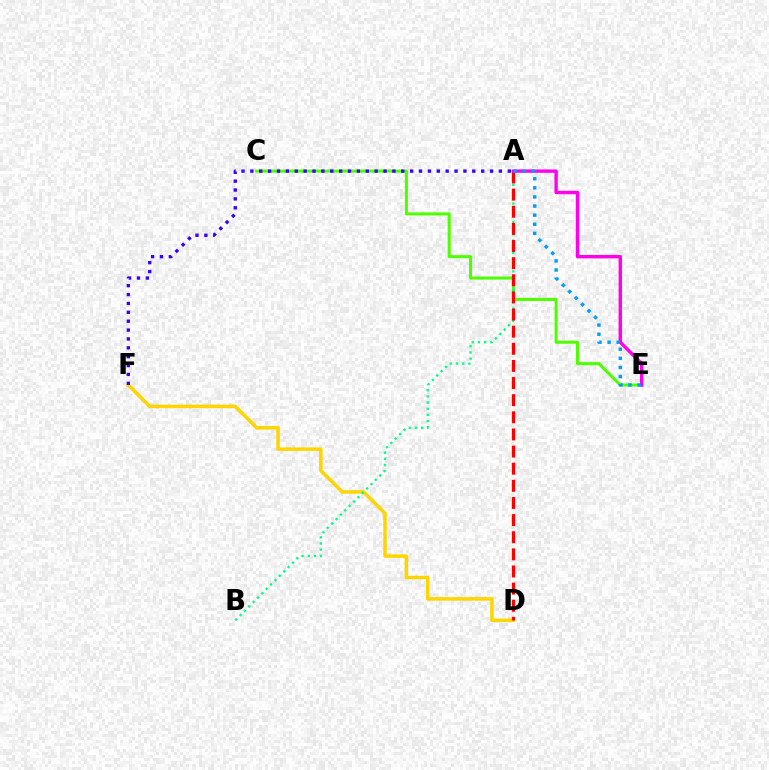{('D', 'F'): [{'color': '#ffd500', 'line_style': 'solid', 'thickness': 2.53}], ('C', 'E'): [{'color': '#4fff00', 'line_style': 'solid', 'thickness': 2.19}], ('A', 'F'): [{'color': '#3700ff', 'line_style': 'dotted', 'thickness': 2.41}], ('A', 'B'): [{'color': '#00ff86', 'line_style': 'dotted', 'thickness': 1.68}], ('A', 'D'): [{'color': '#ff0000', 'line_style': 'dashed', 'thickness': 2.33}], ('A', 'E'): [{'color': '#ff00ed', 'line_style': 'solid', 'thickness': 2.43}, {'color': '#009eff', 'line_style': 'dotted', 'thickness': 2.47}]}